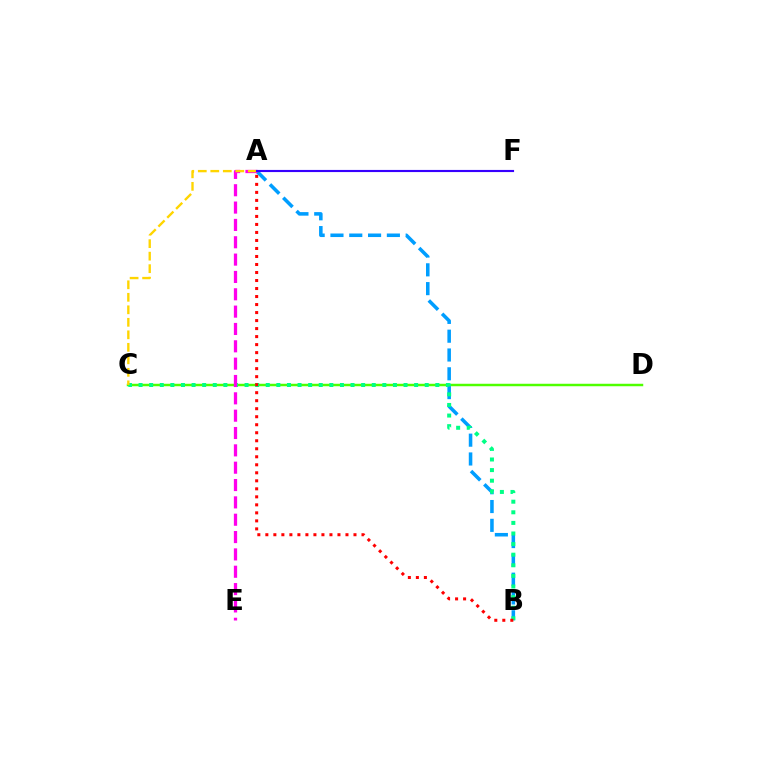{('A', 'B'): [{'color': '#009eff', 'line_style': 'dashed', 'thickness': 2.55}, {'color': '#ff0000', 'line_style': 'dotted', 'thickness': 2.18}], ('C', 'D'): [{'color': '#4fff00', 'line_style': 'solid', 'thickness': 1.78}], ('B', 'C'): [{'color': '#00ff86', 'line_style': 'dotted', 'thickness': 2.88}], ('A', 'E'): [{'color': '#ff00ed', 'line_style': 'dashed', 'thickness': 2.36}], ('A', 'C'): [{'color': '#ffd500', 'line_style': 'dashed', 'thickness': 1.7}], ('A', 'F'): [{'color': '#3700ff', 'line_style': 'solid', 'thickness': 1.54}]}